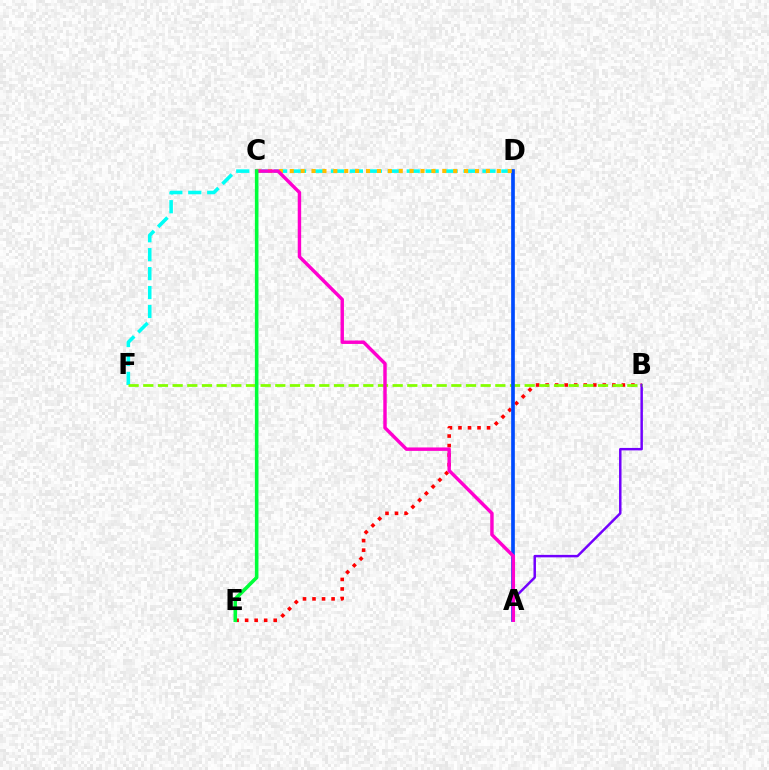{('B', 'E'): [{'color': '#ff0000', 'line_style': 'dotted', 'thickness': 2.59}], ('D', 'F'): [{'color': '#00fff6', 'line_style': 'dashed', 'thickness': 2.57}], ('A', 'B'): [{'color': '#7200ff', 'line_style': 'solid', 'thickness': 1.78}], ('B', 'F'): [{'color': '#84ff00', 'line_style': 'dashed', 'thickness': 1.99}], ('A', 'D'): [{'color': '#004bff', 'line_style': 'solid', 'thickness': 2.65}], ('C', 'D'): [{'color': '#ffbd00', 'line_style': 'dotted', 'thickness': 2.96}], ('A', 'C'): [{'color': '#ff00cf', 'line_style': 'solid', 'thickness': 2.48}], ('C', 'E'): [{'color': '#00ff39', 'line_style': 'solid', 'thickness': 2.57}]}